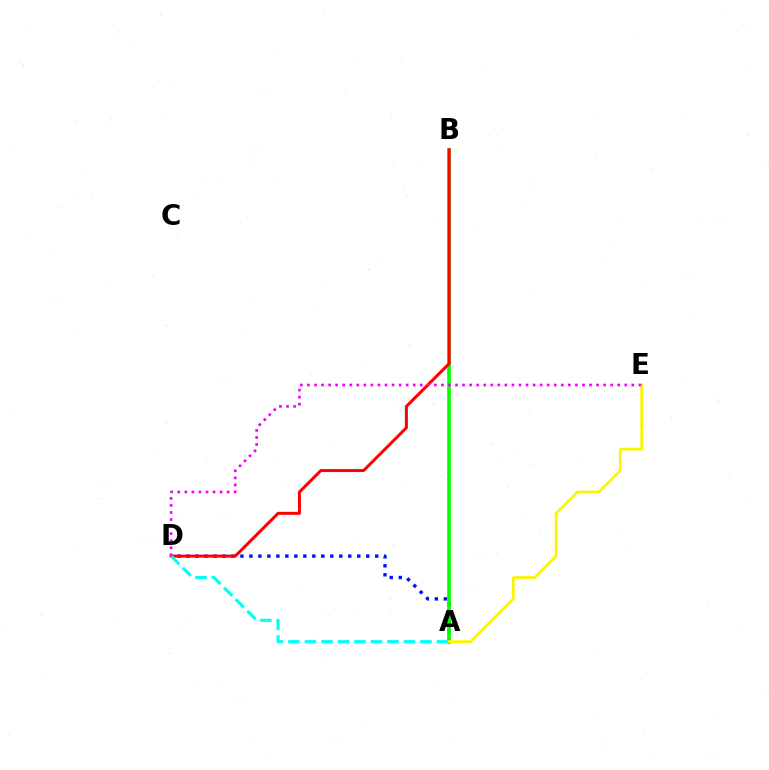{('A', 'D'): [{'color': '#0010ff', 'line_style': 'dotted', 'thickness': 2.44}, {'color': '#00fff6', 'line_style': 'dashed', 'thickness': 2.24}], ('A', 'B'): [{'color': '#08ff00', 'line_style': 'solid', 'thickness': 2.65}], ('B', 'D'): [{'color': '#ff0000', 'line_style': 'solid', 'thickness': 2.15}], ('A', 'E'): [{'color': '#fcf500', 'line_style': 'solid', 'thickness': 1.94}], ('D', 'E'): [{'color': '#ee00ff', 'line_style': 'dotted', 'thickness': 1.92}]}